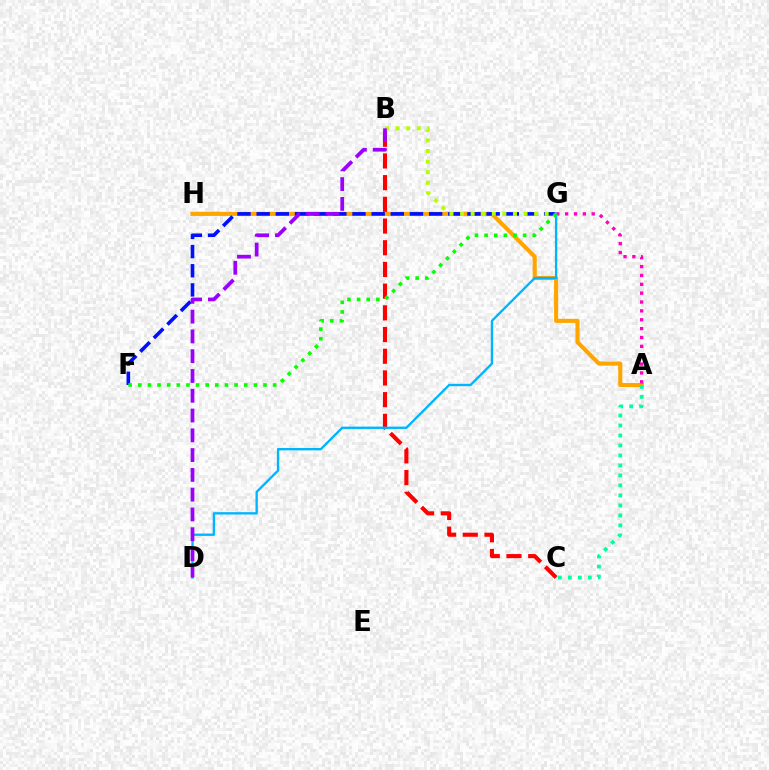{('A', 'H'): [{'color': '#ffa500', 'line_style': 'solid', 'thickness': 2.95}], ('A', 'C'): [{'color': '#00ff9d', 'line_style': 'dotted', 'thickness': 2.72}], ('A', 'G'): [{'color': '#ff00bd', 'line_style': 'dotted', 'thickness': 2.41}], ('F', 'G'): [{'color': '#0010ff', 'line_style': 'dashed', 'thickness': 2.6}, {'color': '#08ff00', 'line_style': 'dotted', 'thickness': 2.62}], ('B', 'G'): [{'color': '#b3ff00', 'line_style': 'dotted', 'thickness': 2.87}], ('B', 'C'): [{'color': '#ff0000', 'line_style': 'dashed', 'thickness': 2.95}], ('D', 'G'): [{'color': '#00b5ff', 'line_style': 'solid', 'thickness': 1.69}], ('B', 'D'): [{'color': '#9b00ff', 'line_style': 'dashed', 'thickness': 2.69}]}